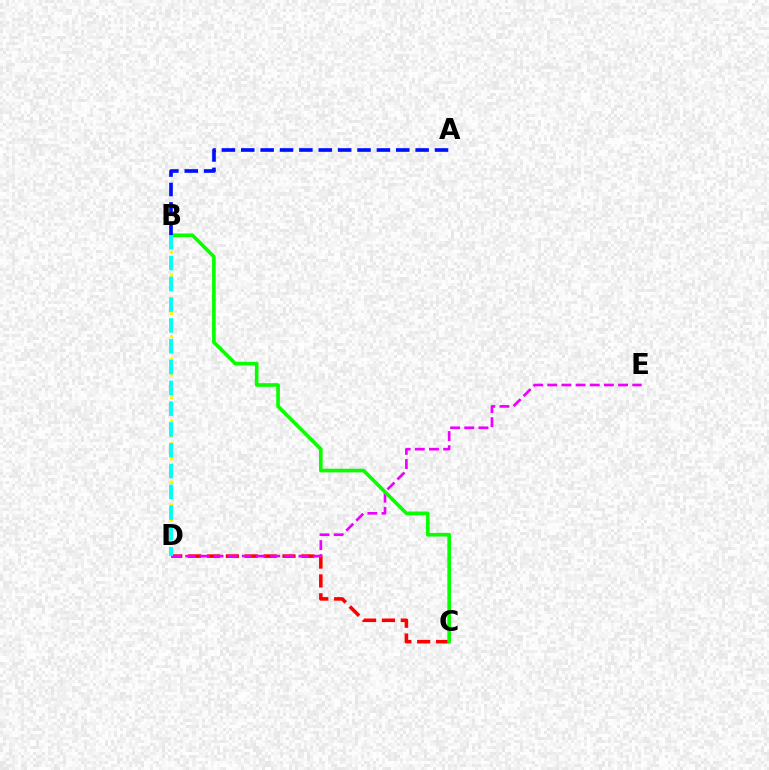{('C', 'D'): [{'color': '#ff0000', 'line_style': 'dashed', 'thickness': 2.57}], ('D', 'E'): [{'color': '#ee00ff', 'line_style': 'dashed', 'thickness': 1.92}], ('B', 'C'): [{'color': '#08ff00', 'line_style': 'solid', 'thickness': 2.62}], ('A', 'B'): [{'color': '#0010ff', 'line_style': 'dashed', 'thickness': 2.63}], ('B', 'D'): [{'color': '#fcf500', 'line_style': 'dotted', 'thickness': 2.08}, {'color': '#00fff6', 'line_style': 'dashed', 'thickness': 2.83}]}